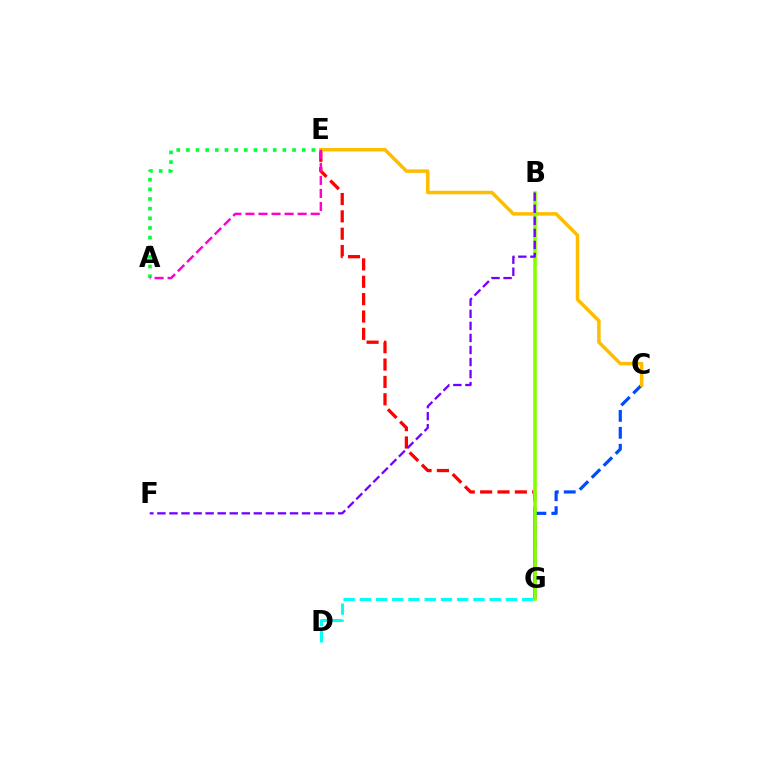{('E', 'G'): [{'color': '#ff0000', 'line_style': 'dashed', 'thickness': 2.36}], ('A', 'E'): [{'color': '#00ff39', 'line_style': 'dotted', 'thickness': 2.62}, {'color': '#ff00cf', 'line_style': 'dashed', 'thickness': 1.77}], ('C', 'G'): [{'color': '#004bff', 'line_style': 'dashed', 'thickness': 2.3}], ('C', 'E'): [{'color': '#ffbd00', 'line_style': 'solid', 'thickness': 2.52}], ('D', 'G'): [{'color': '#00fff6', 'line_style': 'dashed', 'thickness': 2.2}], ('B', 'G'): [{'color': '#84ff00', 'line_style': 'solid', 'thickness': 2.59}], ('B', 'F'): [{'color': '#7200ff', 'line_style': 'dashed', 'thickness': 1.64}]}